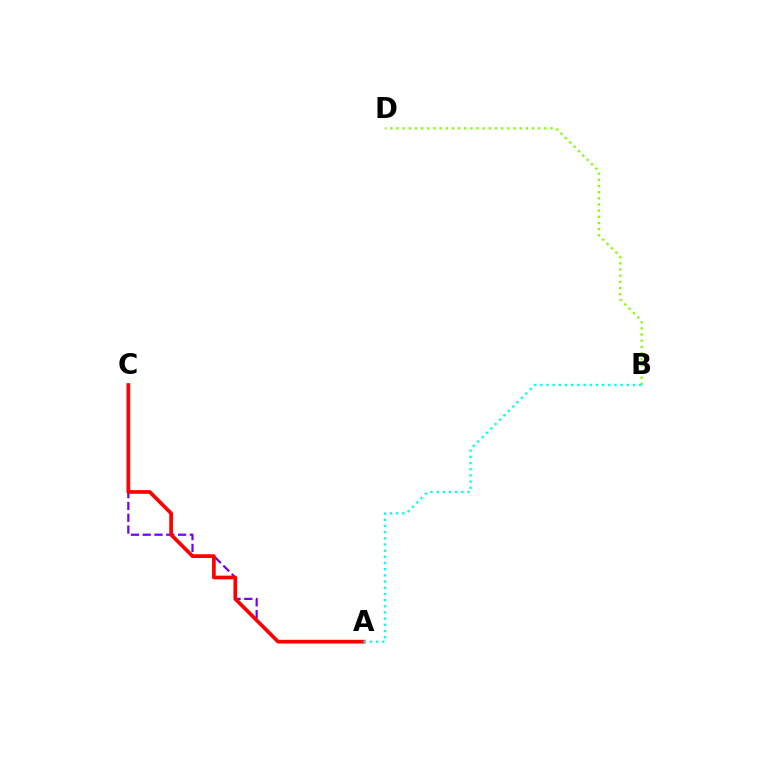{('A', 'C'): [{'color': '#7200ff', 'line_style': 'dashed', 'thickness': 1.6}, {'color': '#ff0000', 'line_style': 'solid', 'thickness': 2.66}], ('B', 'D'): [{'color': '#84ff00', 'line_style': 'dotted', 'thickness': 1.67}], ('A', 'B'): [{'color': '#00fff6', 'line_style': 'dotted', 'thickness': 1.68}]}